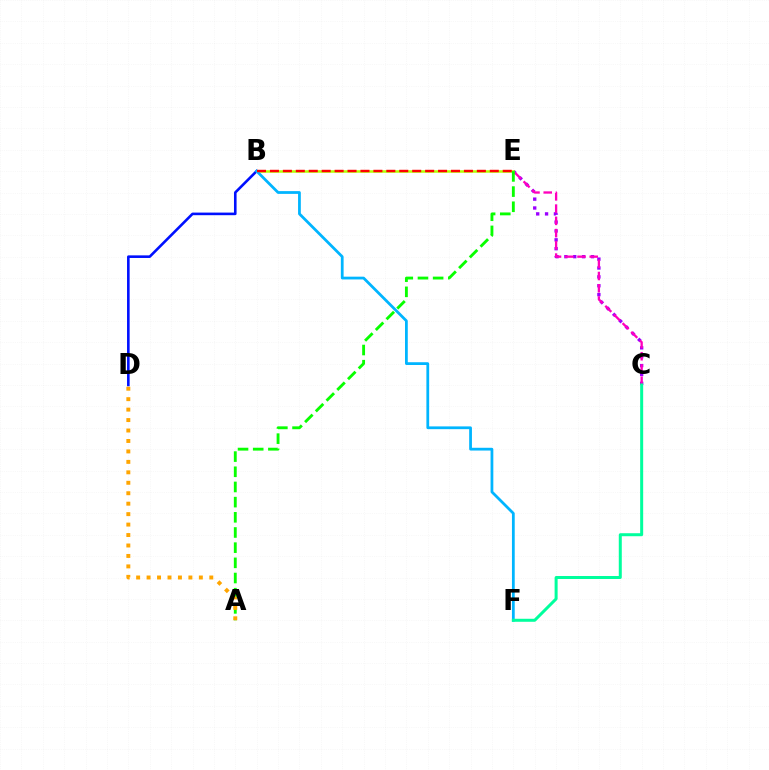{('B', 'D'): [{'color': '#0010ff', 'line_style': 'solid', 'thickness': 1.88}], ('C', 'E'): [{'color': '#9b00ff', 'line_style': 'dotted', 'thickness': 2.41}, {'color': '#ff00bd', 'line_style': 'dashed', 'thickness': 1.66}], ('B', 'E'): [{'color': '#b3ff00', 'line_style': 'solid', 'thickness': 1.81}, {'color': '#ff0000', 'line_style': 'dashed', 'thickness': 1.76}], ('A', 'E'): [{'color': '#08ff00', 'line_style': 'dashed', 'thickness': 2.06}], ('B', 'F'): [{'color': '#00b5ff', 'line_style': 'solid', 'thickness': 1.99}], ('C', 'F'): [{'color': '#00ff9d', 'line_style': 'solid', 'thickness': 2.16}], ('A', 'D'): [{'color': '#ffa500', 'line_style': 'dotted', 'thickness': 2.84}]}